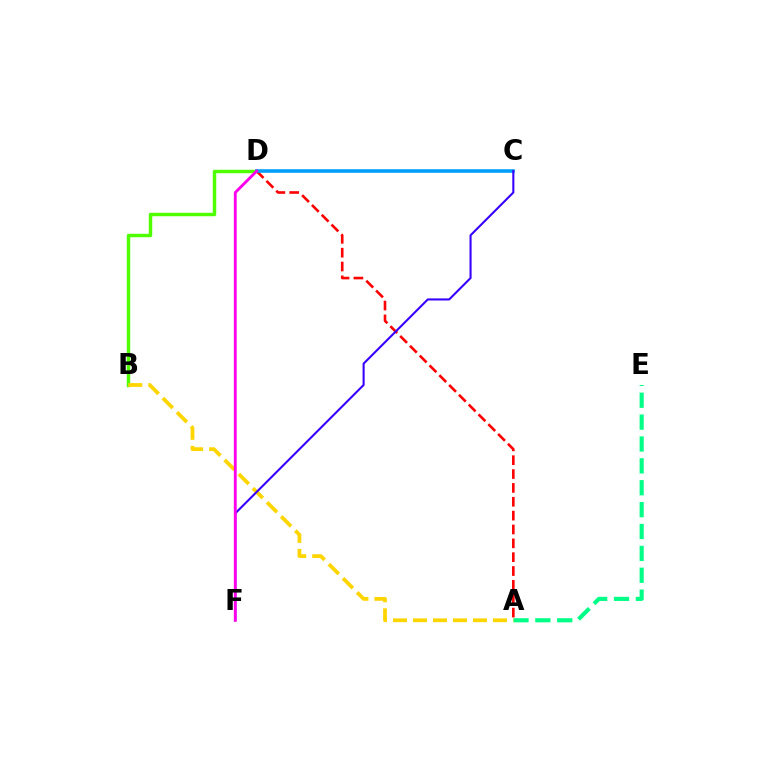{('B', 'D'): [{'color': '#4fff00', 'line_style': 'solid', 'thickness': 2.48}], ('A', 'D'): [{'color': '#ff0000', 'line_style': 'dashed', 'thickness': 1.88}], ('A', 'E'): [{'color': '#00ff86', 'line_style': 'dashed', 'thickness': 2.97}], ('A', 'B'): [{'color': '#ffd500', 'line_style': 'dashed', 'thickness': 2.72}], ('C', 'D'): [{'color': '#009eff', 'line_style': 'solid', 'thickness': 2.57}], ('C', 'F'): [{'color': '#3700ff', 'line_style': 'solid', 'thickness': 1.5}], ('D', 'F'): [{'color': '#ff00ed', 'line_style': 'solid', 'thickness': 2.07}]}